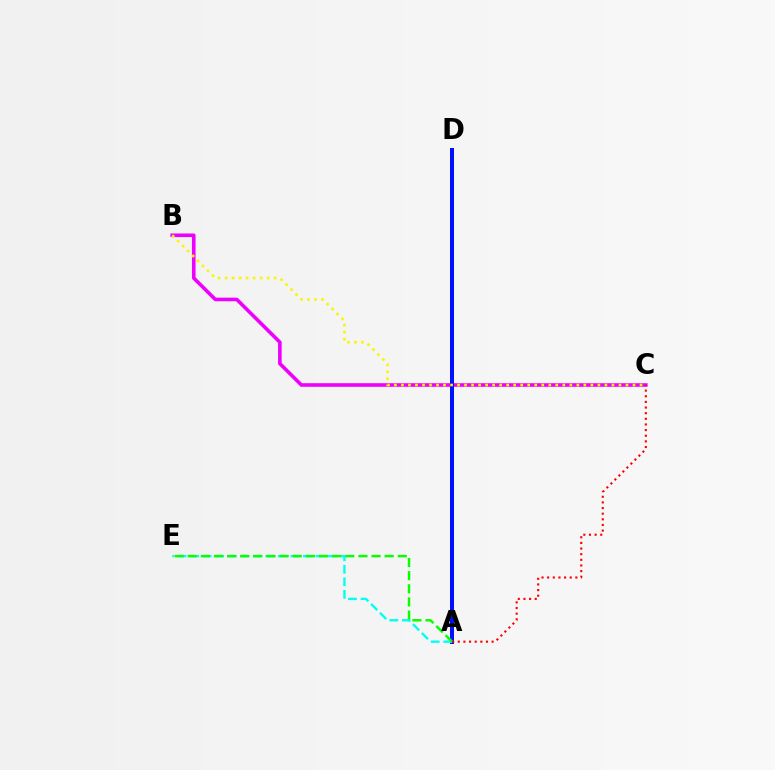{('B', 'C'): [{'color': '#ee00ff', 'line_style': 'solid', 'thickness': 2.59}, {'color': '#fcf500', 'line_style': 'dotted', 'thickness': 1.91}], ('A', 'D'): [{'color': '#0010ff', 'line_style': 'solid', 'thickness': 2.87}], ('A', 'E'): [{'color': '#00fff6', 'line_style': 'dashed', 'thickness': 1.7}, {'color': '#08ff00', 'line_style': 'dashed', 'thickness': 1.78}], ('A', 'C'): [{'color': '#ff0000', 'line_style': 'dotted', 'thickness': 1.53}]}